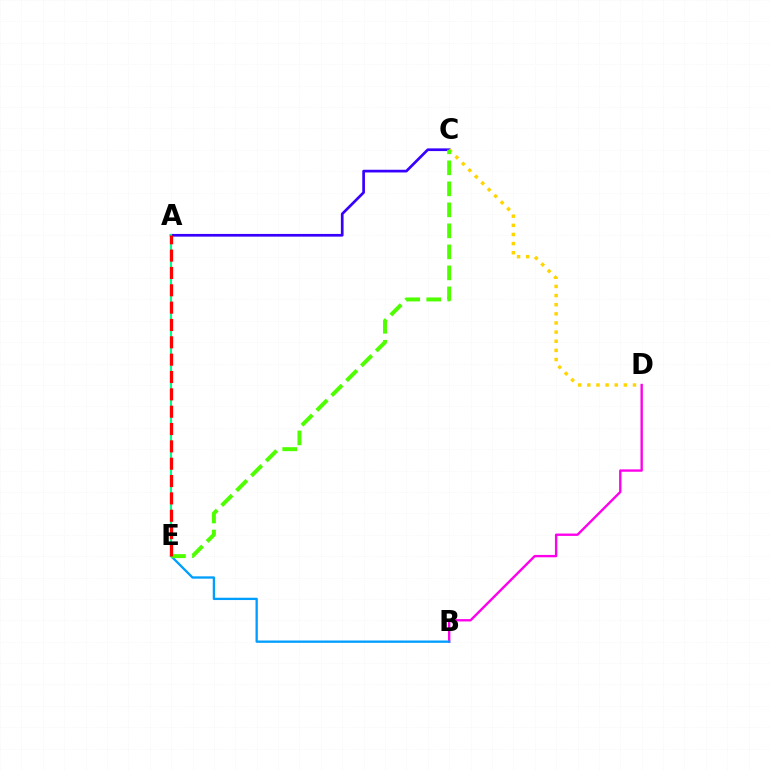{('B', 'D'): [{'color': '#ff00ed', 'line_style': 'solid', 'thickness': 1.7}], ('B', 'E'): [{'color': '#009eff', 'line_style': 'solid', 'thickness': 1.66}], ('A', 'C'): [{'color': '#3700ff', 'line_style': 'solid', 'thickness': 1.94}], ('C', 'D'): [{'color': '#ffd500', 'line_style': 'dotted', 'thickness': 2.48}], ('C', 'E'): [{'color': '#4fff00', 'line_style': 'dashed', 'thickness': 2.85}], ('A', 'E'): [{'color': '#00ff86', 'line_style': 'solid', 'thickness': 1.51}, {'color': '#ff0000', 'line_style': 'dashed', 'thickness': 2.36}]}